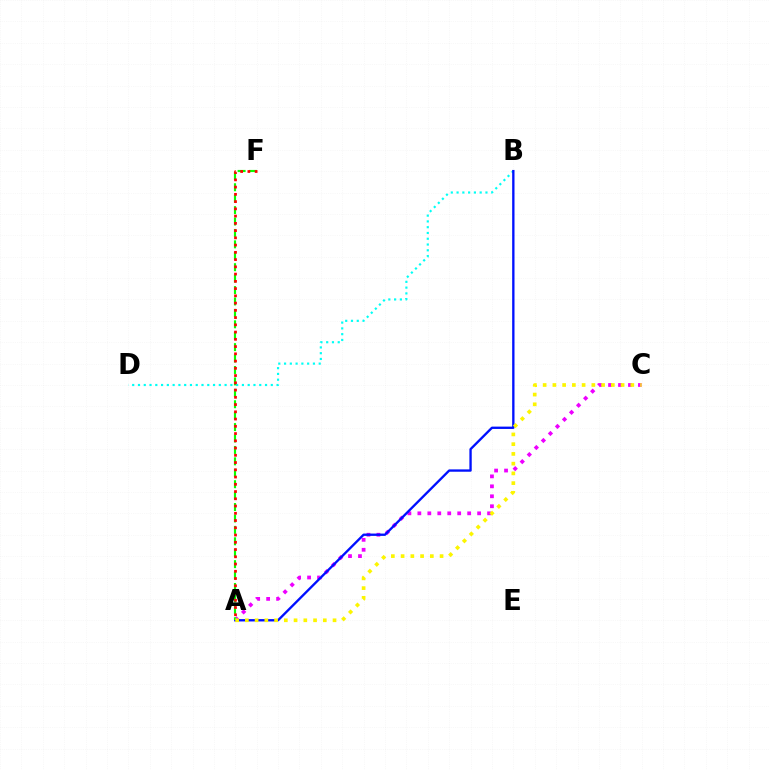{('B', 'D'): [{'color': '#00fff6', 'line_style': 'dotted', 'thickness': 1.57}], ('A', 'C'): [{'color': '#ee00ff', 'line_style': 'dotted', 'thickness': 2.71}, {'color': '#fcf500', 'line_style': 'dotted', 'thickness': 2.65}], ('A', 'B'): [{'color': '#0010ff', 'line_style': 'solid', 'thickness': 1.68}], ('A', 'F'): [{'color': '#08ff00', 'line_style': 'dashed', 'thickness': 1.55}, {'color': '#ff0000', 'line_style': 'dotted', 'thickness': 1.97}]}